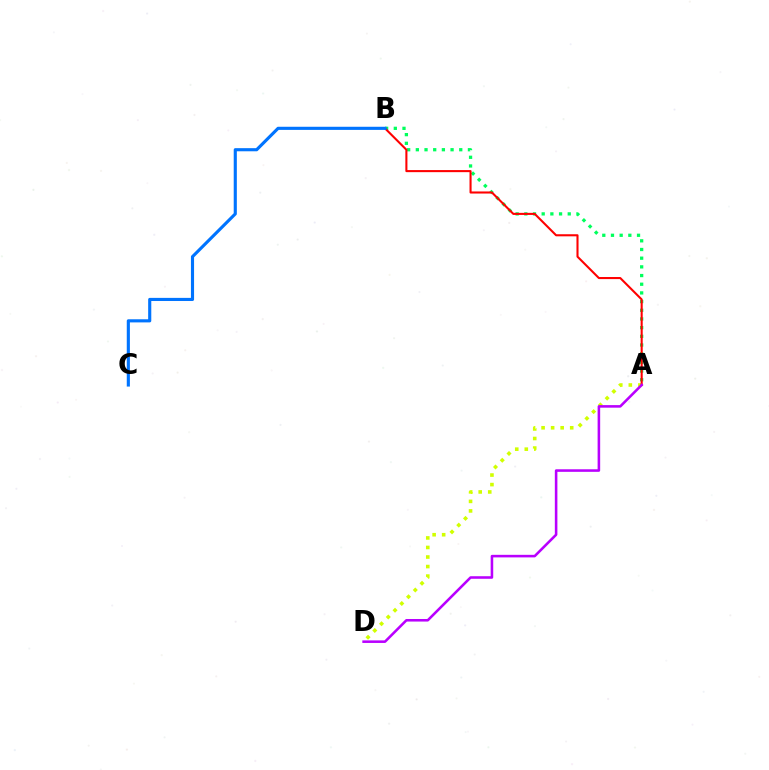{('A', 'D'): [{'color': '#d1ff00', 'line_style': 'dotted', 'thickness': 2.59}, {'color': '#b900ff', 'line_style': 'solid', 'thickness': 1.85}], ('A', 'B'): [{'color': '#00ff5c', 'line_style': 'dotted', 'thickness': 2.36}, {'color': '#ff0000', 'line_style': 'solid', 'thickness': 1.5}], ('B', 'C'): [{'color': '#0074ff', 'line_style': 'solid', 'thickness': 2.25}]}